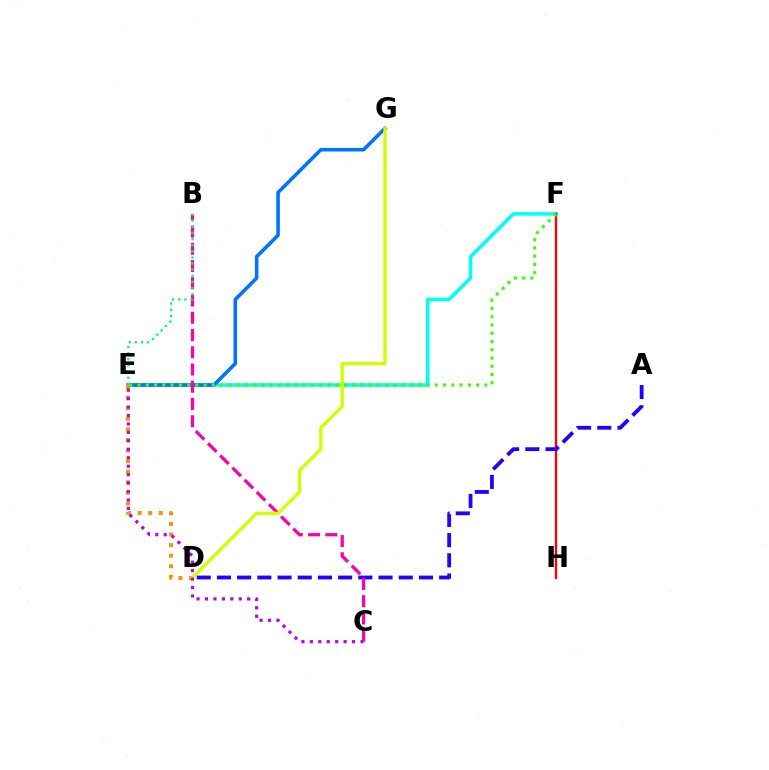{('E', 'F'): [{'color': '#00fff6', 'line_style': 'solid', 'thickness': 2.56}, {'color': '#3dff00', 'line_style': 'dotted', 'thickness': 2.24}], ('F', 'H'): [{'color': '#ff0000', 'line_style': 'solid', 'thickness': 1.67}], ('A', 'D'): [{'color': '#2500ff', 'line_style': 'dashed', 'thickness': 2.74}], ('E', 'G'): [{'color': '#0074ff', 'line_style': 'solid', 'thickness': 2.58}], ('B', 'C'): [{'color': '#ff00ac', 'line_style': 'dashed', 'thickness': 2.34}], ('D', 'E'): [{'color': '#ff9400', 'line_style': 'dotted', 'thickness': 2.87}], ('D', 'G'): [{'color': '#d1ff00', 'line_style': 'solid', 'thickness': 2.4}], ('C', 'E'): [{'color': '#b900ff', 'line_style': 'dotted', 'thickness': 2.29}], ('B', 'E'): [{'color': '#00ff5c', 'line_style': 'dotted', 'thickness': 1.67}]}